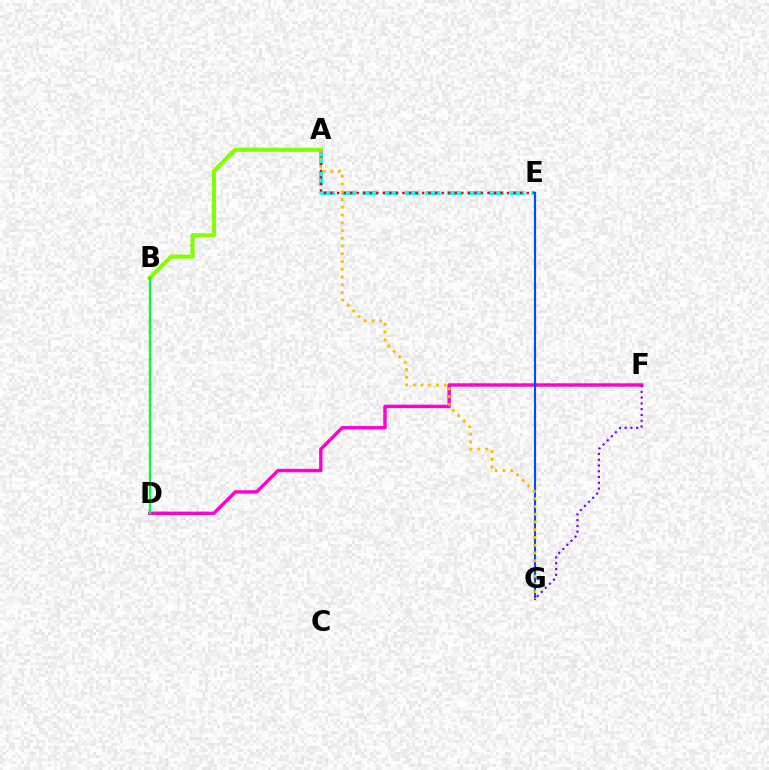{('A', 'B'): [{'color': '#84ff00', 'line_style': 'solid', 'thickness': 2.98}], ('D', 'F'): [{'color': '#ff00cf', 'line_style': 'solid', 'thickness': 2.47}], ('A', 'E'): [{'color': '#00fff6', 'line_style': 'dashed', 'thickness': 2.87}, {'color': '#ff0000', 'line_style': 'dotted', 'thickness': 1.78}], ('F', 'G'): [{'color': '#7200ff', 'line_style': 'dotted', 'thickness': 1.57}], ('E', 'G'): [{'color': '#004bff', 'line_style': 'solid', 'thickness': 1.51}], ('A', 'G'): [{'color': '#ffbd00', 'line_style': 'dotted', 'thickness': 2.11}], ('B', 'D'): [{'color': '#00ff39', 'line_style': 'solid', 'thickness': 1.7}]}